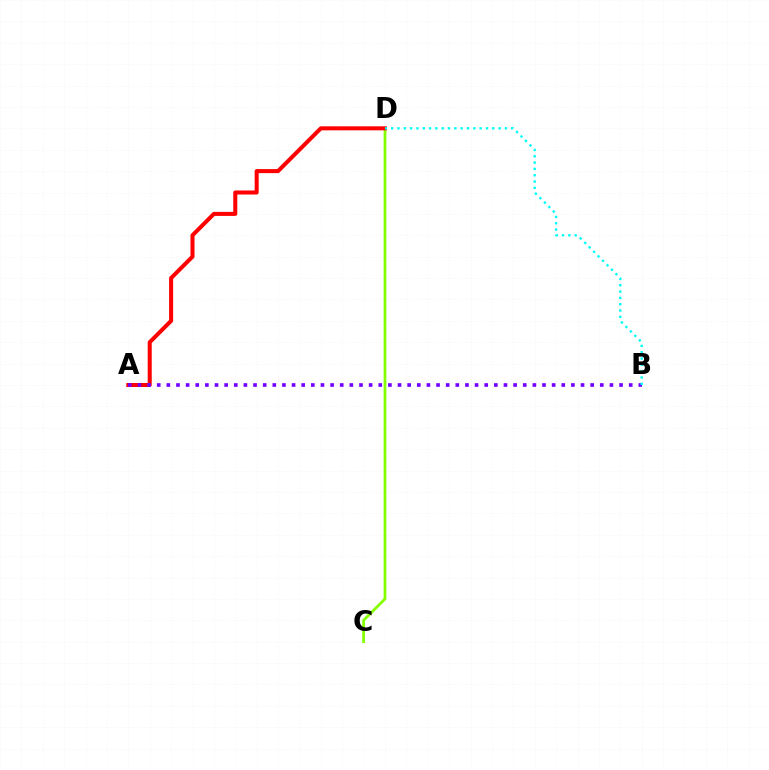{('C', 'D'): [{'color': '#84ff00', 'line_style': 'solid', 'thickness': 1.98}], ('A', 'D'): [{'color': '#ff0000', 'line_style': 'solid', 'thickness': 2.9}], ('A', 'B'): [{'color': '#7200ff', 'line_style': 'dotted', 'thickness': 2.62}], ('B', 'D'): [{'color': '#00fff6', 'line_style': 'dotted', 'thickness': 1.72}]}